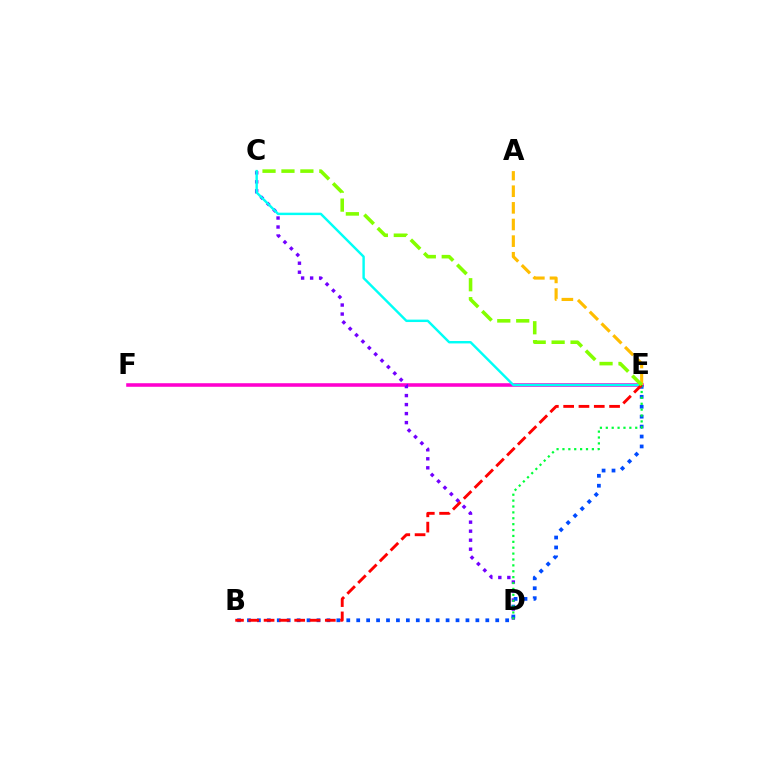{('E', 'F'): [{'color': '#ff00cf', 'line_style': 'solid', 'thickness': 2.57}], ('C', 'D'): [{'color': '#7200ff', 'line_style': 'dotted', 'thickness': 2.45}], ('C', 'E'): [{'color': '#00fff6', 'line_style': 'solid', 'thickness': 1.75}, {'color': '#84ff00', 'line_style': 'dashed', 'thickness': 2.57}], ('B', 'E'): [{'color': '#004bff', 'line_style': 'dotted', 'thickness': 2.7}, {'color': '#ff0000', 'line_style': 'dashed', 'thickness': 2.08}], ('D', 'E'): [{'color': '#00ff39', 'line_style': 'dotted', 'thickness': 1.6}], ('A', 'E'): [{'color': '#ffbd00', 'line_style': 'dashed', 'thickness': 2.26}]}